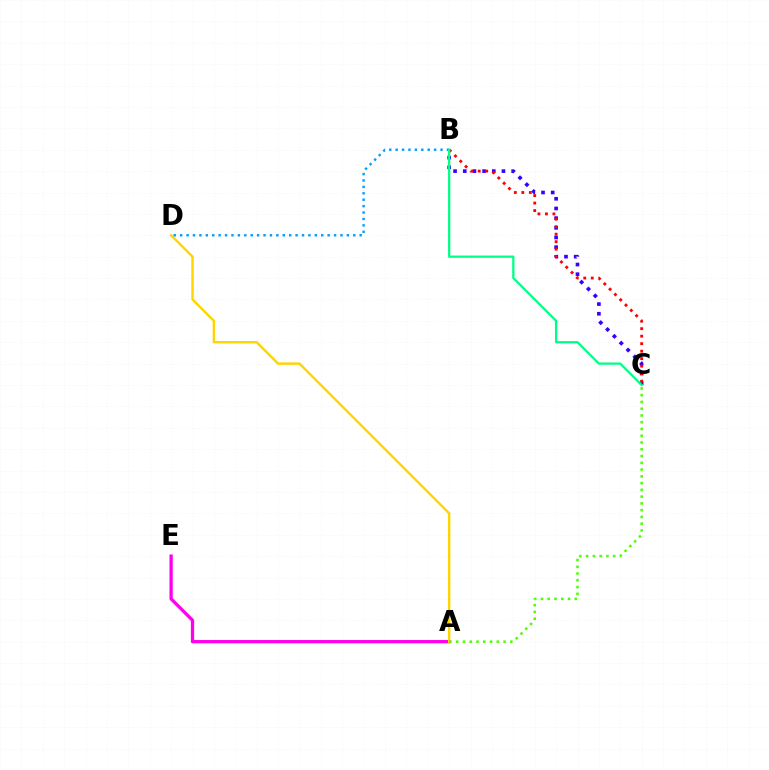{('A', 'E'): [{'color': '#ff00ed', 'line_style': 'solid', 'thickness': 2.35}], ('B', 'C'): [{'color': '#3700ff', 'line_style': 'dotted', 'thickness': 2.63}, {'color': '#ff0000', 'line_style': 'dotted', 'thickness': 2.04}, {'color': '#00ff86', 'line_style': 'solid', 'thickness': 1.63}], ('A', 'D'): [{'color': '#ffd500', 'line_style': 'solid', 'thickness': 1.74}], ('B', 'D'): [{'color': '#009eff', 'line_style': 'dotted', 'thickness': 1.74}], ('A', 'C'): [{'color': '#4fff00', 'line_style': 'dotted', 'thickness': 1.84}]}